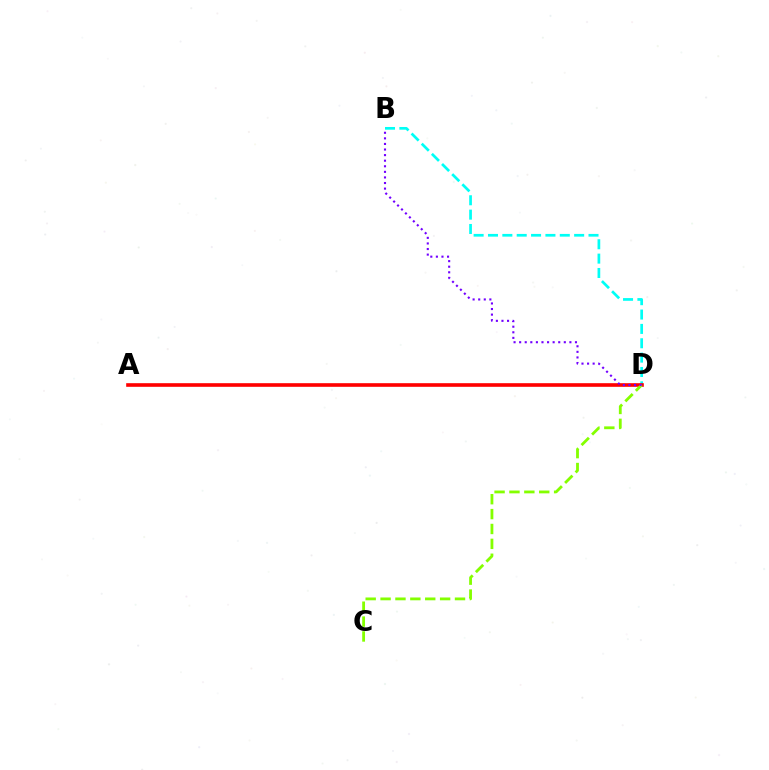{('B', 'D'): [{'color': '#00fff6', 'line_style': 'dashed', 'thickness': 1.95}, {'color': '#7200ff', 'line_style': 'dotted', 'thickness': 1.52}], ('A', 'D'): [{'color': '#ff0000', 'line_style': 'solid', 'thickness': 2.61}], ('C', 'D'): [{'color': '#84ff00', 'line_style': 'dashed', 'thickness': 2.02}]}